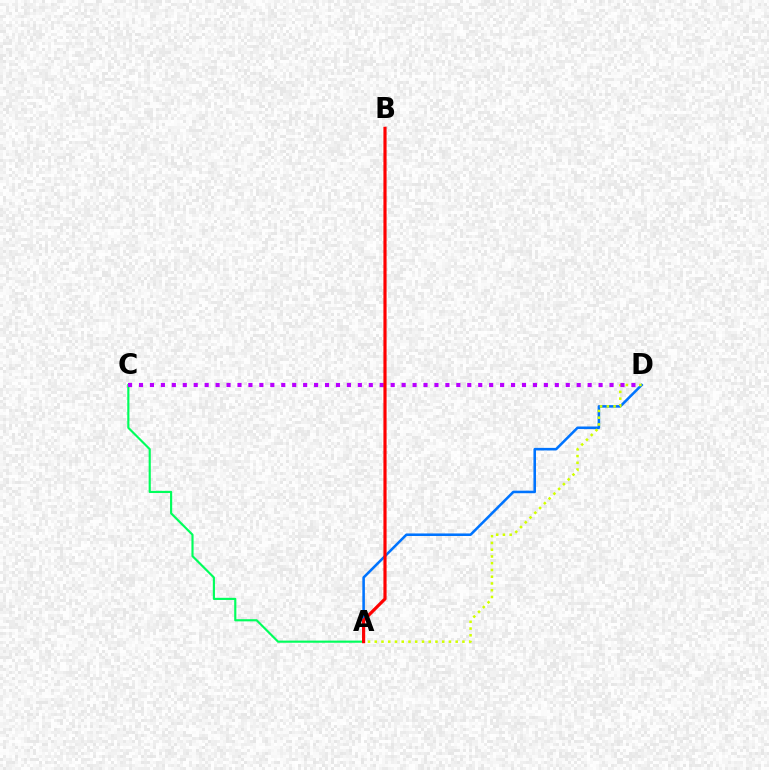{('A', 'D'): [{'color': '#0074ff', 'line_style': 'solid', 'thickness': 1.85}, {'color': '#d1ff00', 'line_style': 'dotted', 'thickness': 1.83}], ('A', 'C'): [{'color': '#00ff5c', 'line_style': 'solid', 'thickness': 1.55}], ('C', 'D'): [{'color': '#b900ff', 'line_style': 'dotted', 'thickness': 2.97}], ('A', 'B'): [{'color': '#ff0000', 'line_style': 'solid', 'thickness': 2.28}]}